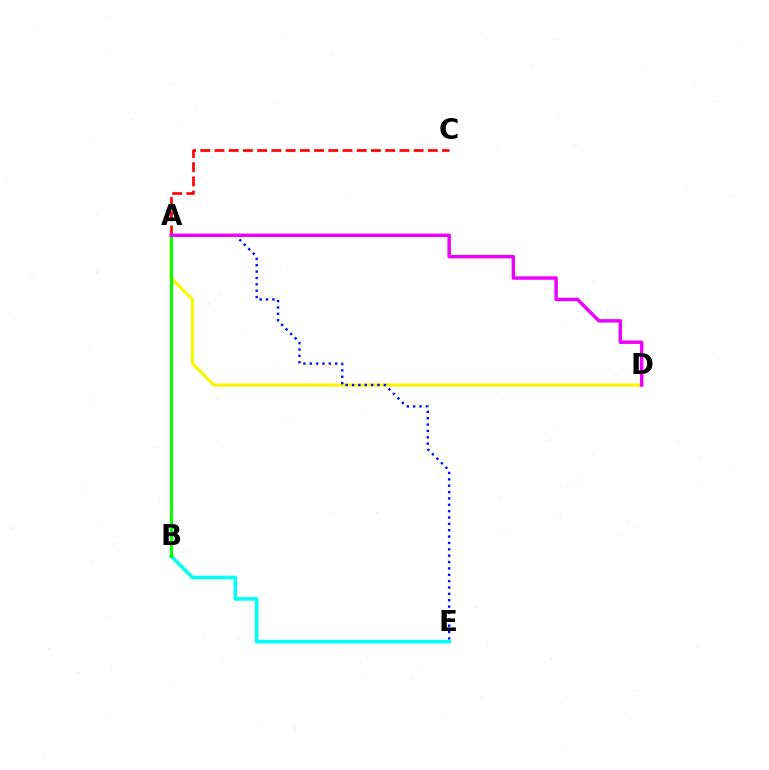{('A', 'D'): [{'color': '#fcf500', 'line_style': 'solid', 'thickness': 2.25}, {'color': '#ee00ff', 'line_style': 'solid', 'thickness': 2.48}], ('A', 'E'): [{'color': '#0010ff', 'line_style': 'dotted', 'thickness': 1.73}], ('A', 'C'): [{'color': '#ff0000', 'line_style': 'dashed', 'thickness': 1.93}], ('B', 'E'): [{'color': '#00fff6', 'line_style': 'solid', 'thickness': 2.6}], ('A', 'B'): [{'color': '#08ff00', 'line_style': 'solid', 'thickness': 2.22}]}